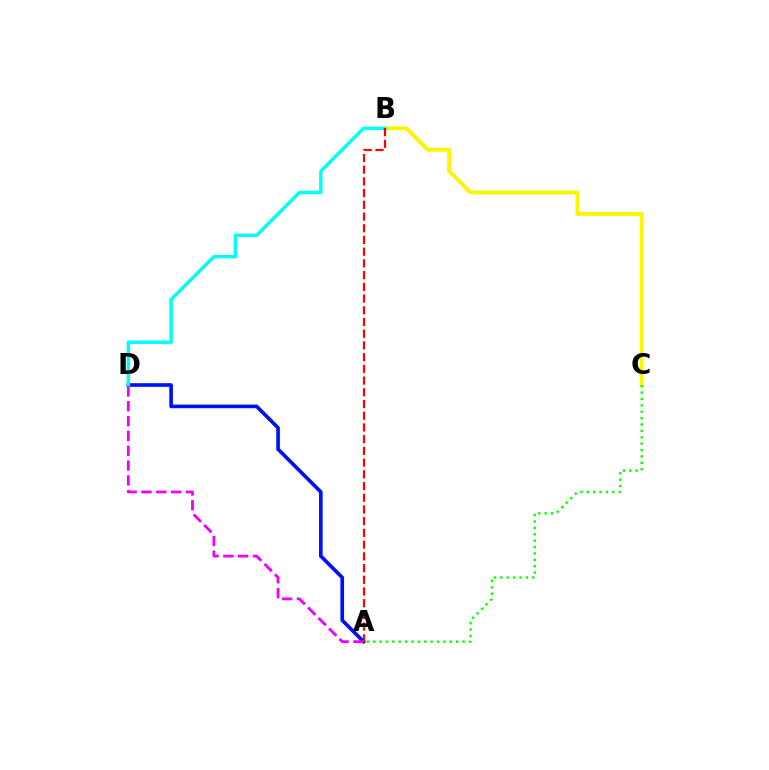{('A', 'D'): [{'color': '#0010ff', 'line_style': 'solid', 'thickness': 2.63}, {'color': '#ee00ff', 'line_style': 'dashed', 'thickness': 2.02}], ('B', 'C'): [{'color': '#fcf500', 'line_style': 'solid', 'thickness': 2.81}], ('B', 'D'): [{'color': '#00fff6', 'line_style': 'solid', 'thickness': 2.49}], ('A', 'B'): [{'color': '#ff0000', 'line_style': 'dashed', 'thickness': 1.59}], ('A', 'C'): [{'color': '#08ff00', 'line_style': 'dotted', 'thickness': 1.73}]}